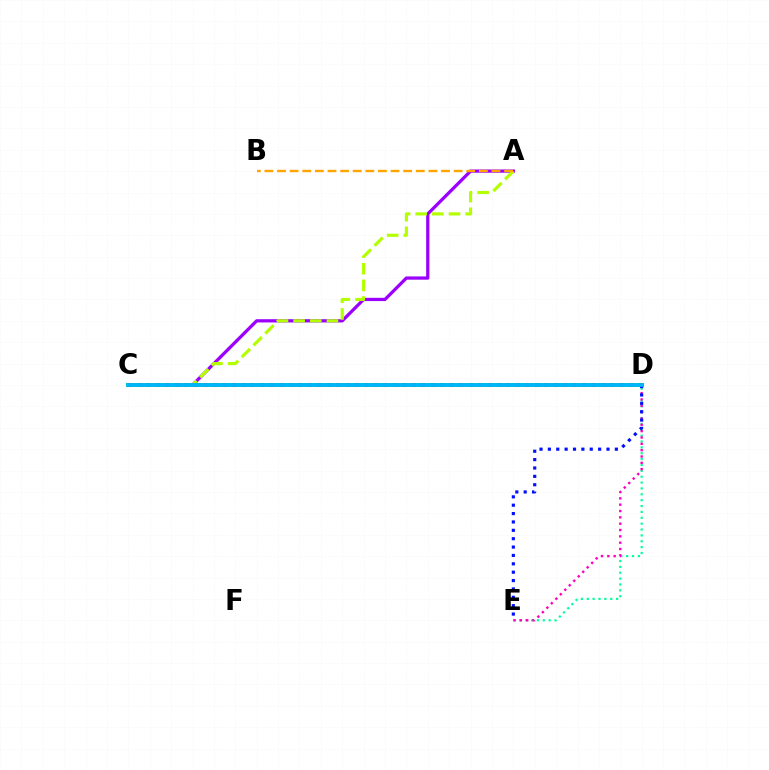{('A', 'C'): [{'color': '#9b00ff', 'line_style': 'solid', 'thickness': 2.34}, {'color': '#b3ff00', 'line_style': 'dashed', 'thickness': 2.26}], ('D', 'E'): [{'color': '#00ff9d', 'line_style': 'dotted', 'thickness': 1.59}, {'color': '#ff00bd', 'line_style': 'dotted', 'thickness': 1.72}, {'color': '#0010ff', 'line_style': 'dotted', 'thickness': 2.27}], ('C', 'D'): [{'color': '#08ff00', 'line_style': 'solid', 'thickness': 2.8}, {'color': '#ff0000', 'line_style': 'dotted', 'thickness': 2.57}, {'color': '#00b5ff', 'line_style': 'solid', 'thickness': 2.71}], ('A', 'B'): [{'color': '#ffa500', 'line_style': 'dashed', 'thickness': 1.71}]}